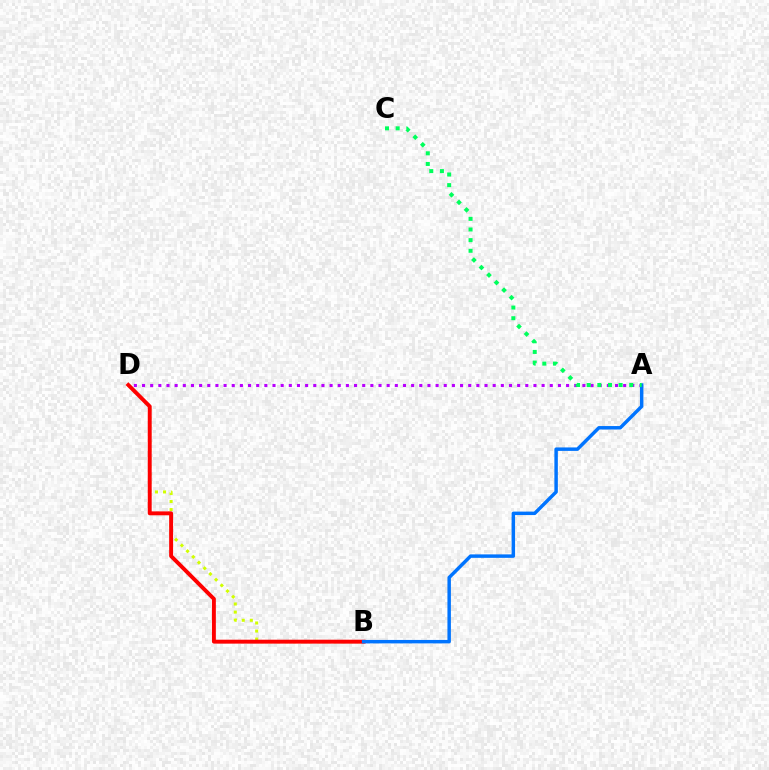{('B', 'D'): [{'color': '#d1ff00', 'line_style': 'dotted', 'thickness': 2.19}, {'color': '#ff0000', 'line_style': 'solid', 'thickness': 2.82}], ('A', 'D'): [{'color': '#b900ff', 'line_style': 'dotted', 'thickness': 2.22}], ('A', 'B'): [{'color': '#0074ff', 'line_style': 'solid', 'thickness': 2.49}], ('A', 'C'): [{'color': '#00ff5c', 'line_style': 'dotted', 'thickness': 2.89}]}